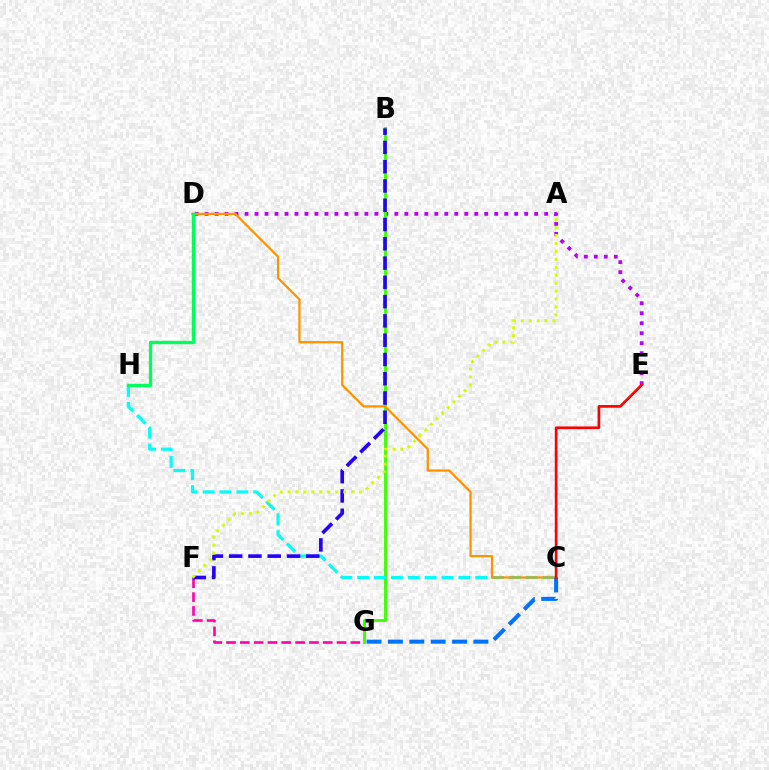{('D', 'E'): [{'color': '#b900ff', 'line_style': 'dotted', 'thickness': 2.71}], ('F', 'G'): [{'color': '#ff00ac', 'line_style': 'dashed', 'thickness': 1.88}], ('B', 'G'): [{'color': '#3dff00', 'line_style': 'solid', 'thickness': 2.06}], ('C', 'H'): [{'color': '#00fff6', 'line_style': 'dashed', 'thickness': 2.29}], ('C', 'D'): [{'color': '#ff9400', 'line_style': 'solid', 'thickness': 1.63}], ('D', 'H'): [{'color': '#00ff5c', 'line_style': 'solid', 'thickness': 2.4}], ('C', 'G'): [{'color': '#0074ff', 'line_style': 'dashed', 'thickness': 2.9}], ('B', 'F'): [{'color': '#2500ff', 'line_style': 'dashed', 'thickness': 2.62}], ('C', 'E'): [{'color': '#ff0000', 'line_style': 'solid', 'thickness': 1.92}], ('A', 'F'): [{'color': '#d1ff00', 'line_style': 'dotted', 'thickness': 2.16}]}